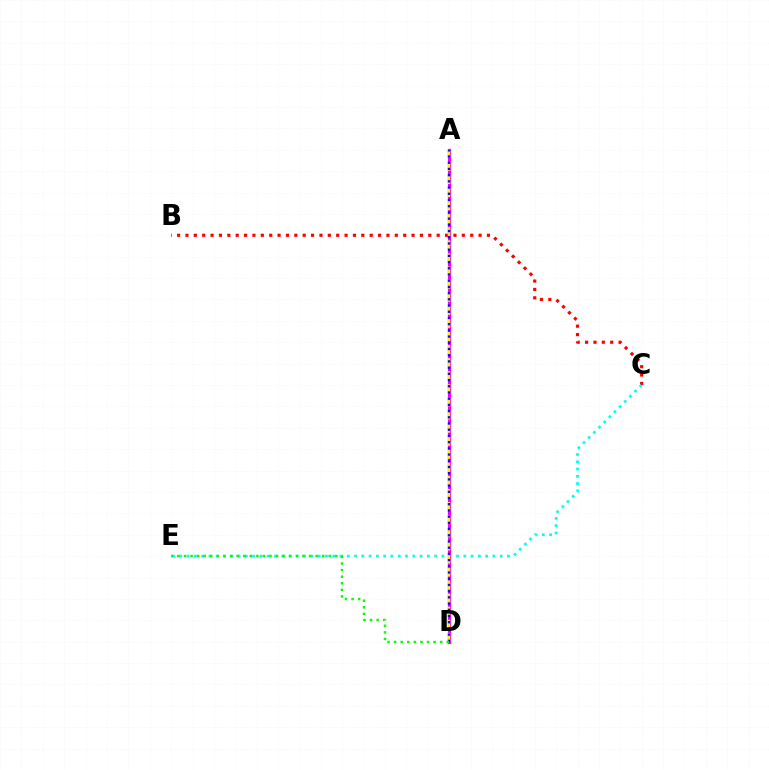{('B', 'C'): [{'color': '#ff0000', 'line_style': 'dotted', 'thickness': 2.28}], ('C', 'E'): [{'color': '#00fff6', 'line_style': 'dotted', 'thickness': 1.98}], ('A', 'D'): [{'color': '#ee00ff', 'line_style': 'solid', 'thickness': 2.32}, {'color': '#fcf500', 'line_style': 'dashed', 'thickness': 1.78}, {'color': '#0010ff', 'line_style': 'dotted', 'thickness': 1.69}], ('D', 'E'): [{'color': '#08ff00', 'line_style': 'dotted', 'thickness': 1.79}]}